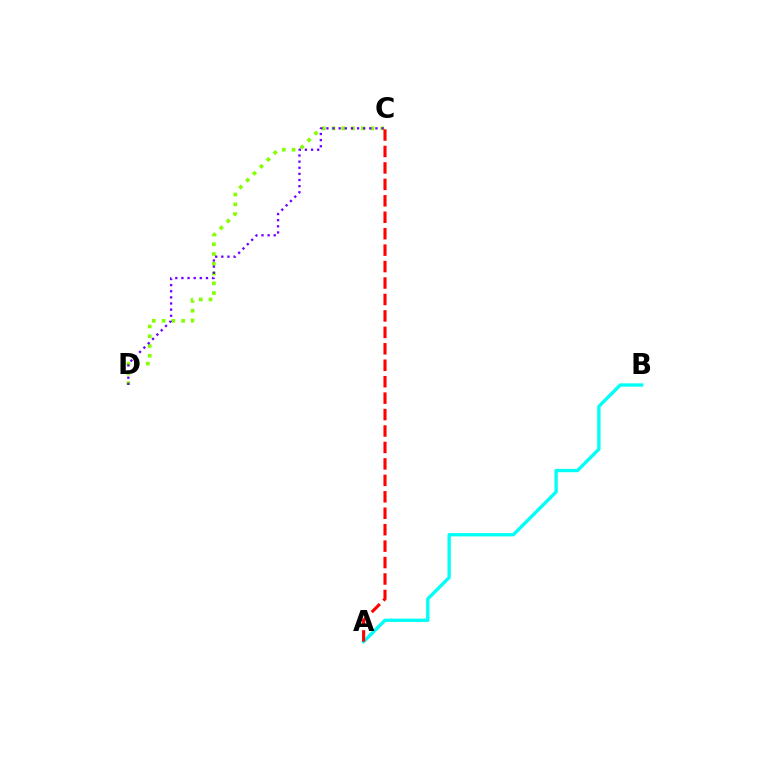{('A', 'B'): [{'color': '#00fff6', 'line_style': 'solid', 'thickness': 2.4}], ('C', 'D'): [{'color': '#84ff00', 'line_style': 'dotted', 'thickness': 2.65}, {'color': '#7200ff', 'line_style': 'dotted', 'thickness': 1.67}], ('A', 'C'): [{'color': '#ff0000', 'line_style': 'dashed', 'thickness': 2.23}]}